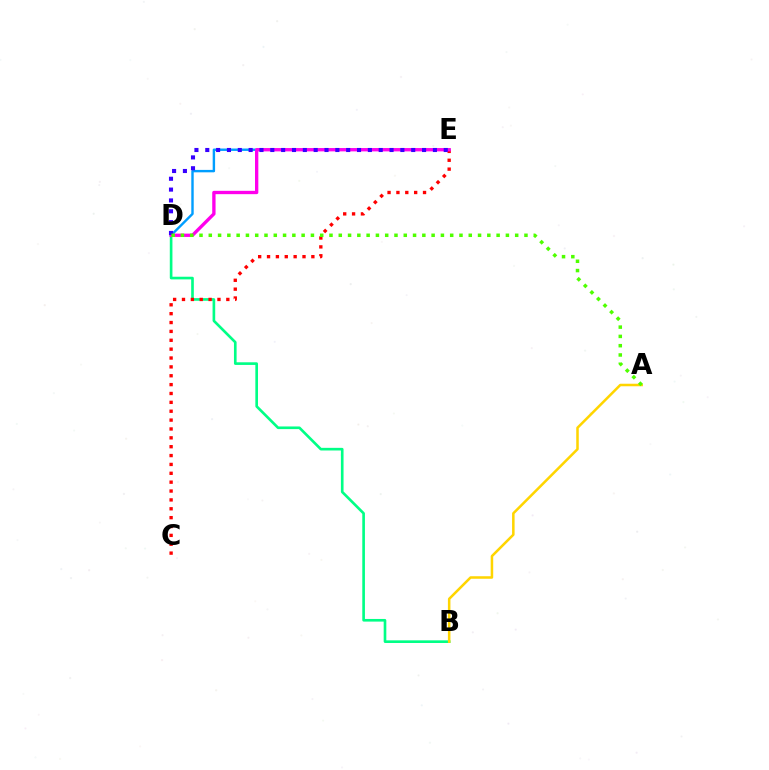{('D', 'E'): [{'color': '#009eff', 'line_style': 'solid', 'thickness': 1.74}, {'color': '#ff00ed', 'line_style': 'solid', 'thickness': 2.4}, {'color': '#3700ff', 'line_style': 'dotted', 'thickness': 2.95}], ('B', 'D'): [{'color': '#00ff86', 'line_style': 'solid', 'thickness': 1.9}], ('C', 'E'): [{'color': '#ff0000', 'line_style': 'dotted', 'thickness': 2.41}], ('A', 'B'): [{'color': '#ffd500', 'line_style': 'solid', 'thickness': 1.82}], ('A', 'D'): [{'color': '#4fff00', 'line_style': 'dotted', 'thickness': 2.52}]}